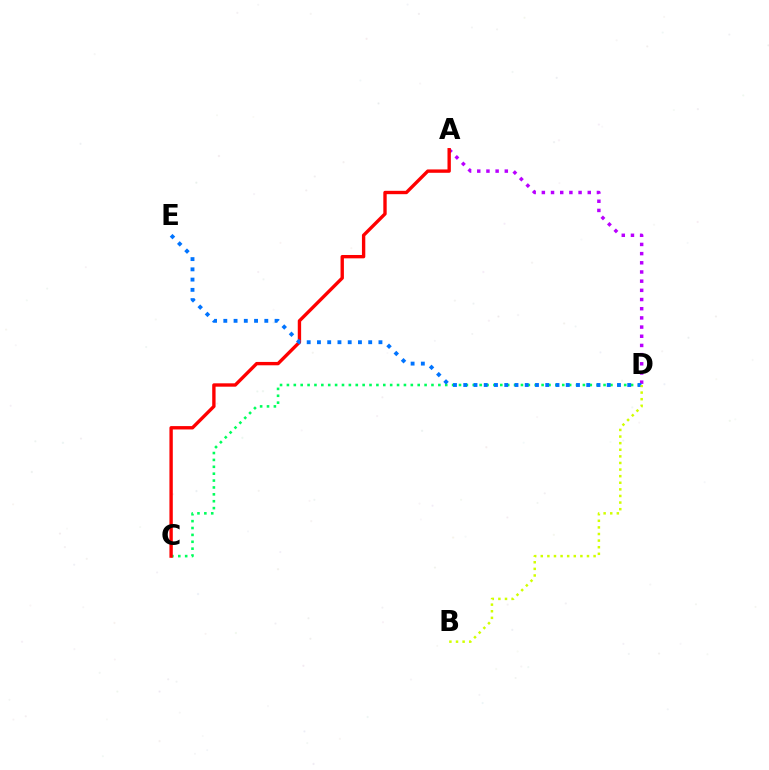{('C', 'D'): [{'color': '#00ff5c', 'line_style': 'dotted', 'thickness': 1.87}], ('A', 'D'): [{'color': '#b900ff', 'line_style': 'dotted', 'thickness': 2.49}], ('A', 'C'): [{'color': '#ff0000', 'line_style': 'solid', 'thickness': 2.42}], ('D', 'E'): [{'color': '#0074ff', 'line_style': 'dotted', 'thickness': 2.78}], ('B', 'D'): [{'color': '#d1ff00', 'line_style': 'dotted', 'thickness': 1.79}]}